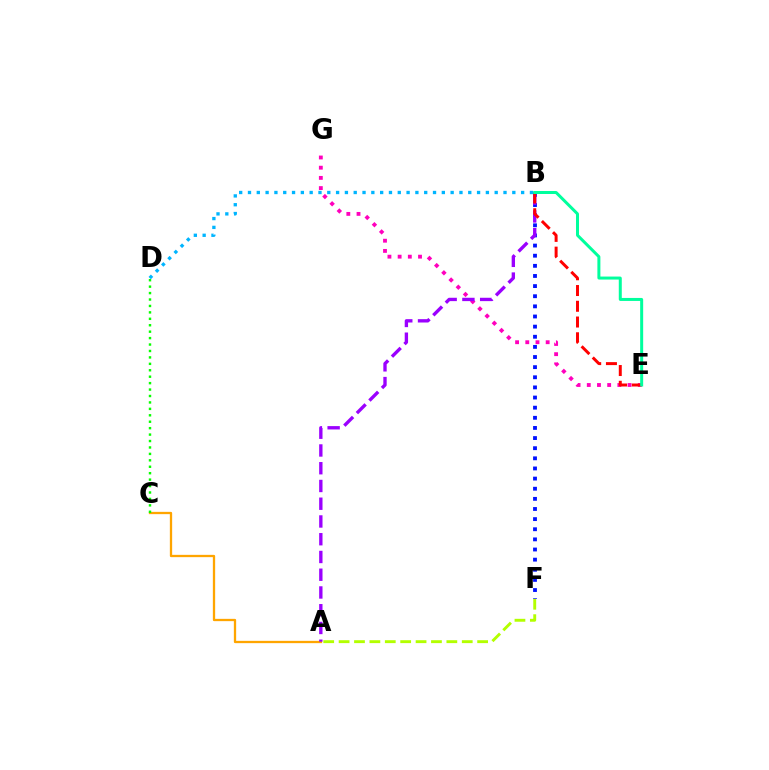{('B', 'F'): [{'color': '#0010ff', 'line_style': 'dotted', 'thickness': 2.75}], ('A', 'C'): [{'color': '#ffa500', 'line_style': 'solid', 'thickness': 1.66}], ('C', 'D'): [{'color': '#08ff00', 'line_style': 'dotted', 'thickness': 1.75}], ('E', 'G'): [{'color': '#ff00bd', 'line_style': 'dotted', 'thickness': 2.77}], ('A', 'B'): [{'color': '#9b00ff', 'line_style': 'dashed', 'thickness': 2.41}], ('B', 'E'): [{'color': '#ff0000', 'line_style': 'dashed', 'thickness': 2.14}, {'color': '#00ff9d', 'line_style': 'solid', 'thickness': 2.16}], ('A', 'F'): [{'color': '#b3ff00', 'line_style': 'dashed', 'thickness': 2.09}], ('B', 'D'): [{'color': '#00b5ff', 'line_style': 'dotted', 'thickness': 2.39}]}